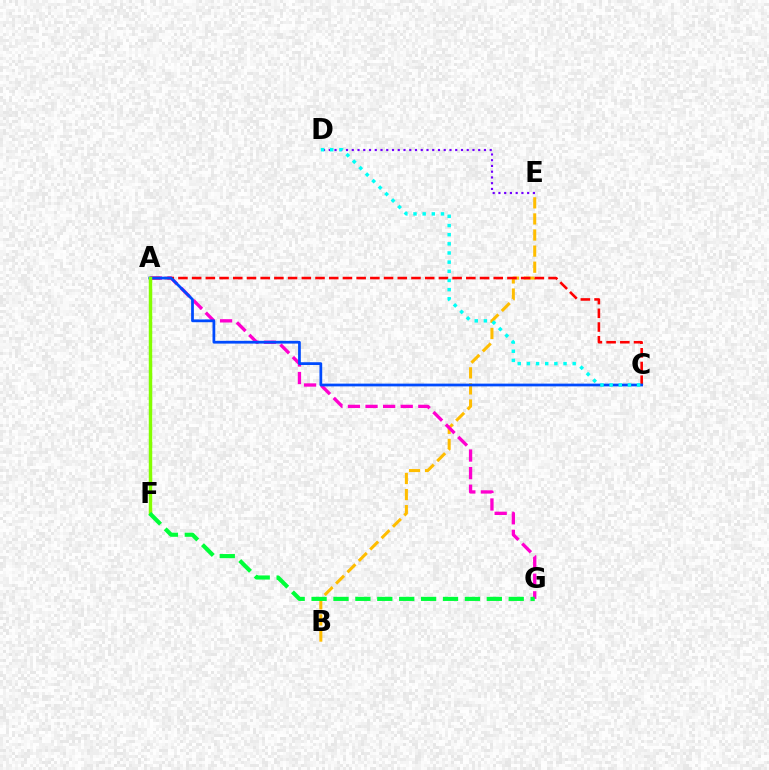{('B', 'E'): [{'color': '#ffbd00', 'line_style': 'dashed', 'thickness': 2.18}], ('A', 'G'): [{'color': '#ff00cf', 'line_style': 'dashed', 'thickness': 2.39}], ('A', 'C'): [{'color': '#ff0000', 'line_style': 'dashed', 'thickness': 1.86}, {'color': '#004bff', 'line_style': 'solid', 'thickness': 1.98}], ('D', 'E'): [{'color': '#7200ff', 'line_style': 'dotted', 'thickness': 1.56}], ('A', 'F'): [{'color': '#84ff00', 'line_style': 'solid', 'thickness': 2.49}], ('F', 'G'): [{'color': '#00ff39', 'line_style': 'dashed', 'thickness': 2.98}], ('C', 'D'): [{'color': '#00fff6', 'line_style': 'dotted', 'thickness': 2.49}]}